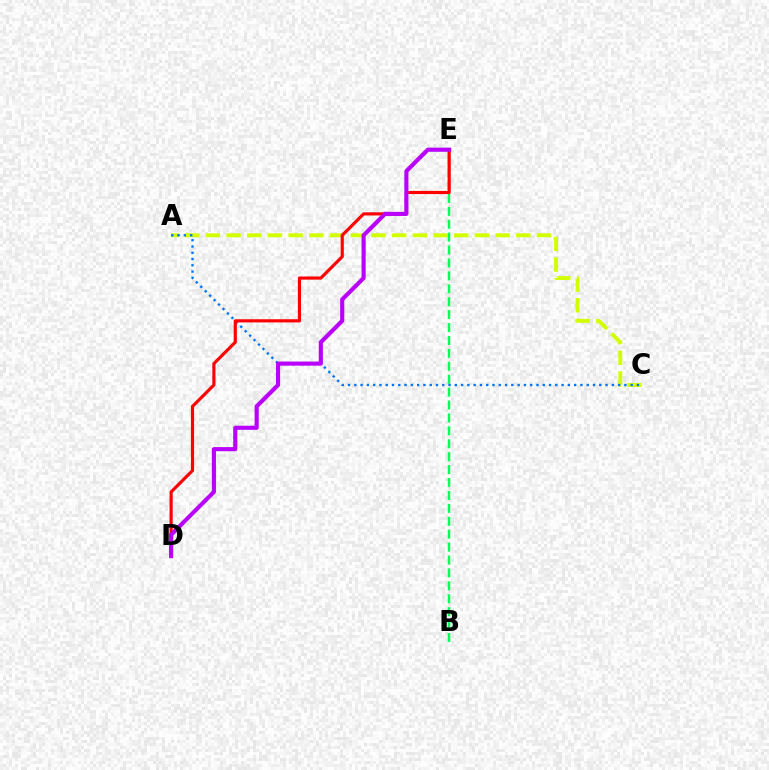{('B', 'E'): [{'color': '#00ff5c', 'line_style': 'dashed', 'thickness': 1.75}], ('A', 'C'): [{'color': '#d1ff00', 'line_style': 'dashed', 'thickness': 2.81}, {'color': '#0074ff', 'line_style': 'dotted', 'thickness': 1.71}], ('D', 'E'): [{'color': '#ff0000', 'line_style': 'solid', 'thickness': 2.28}, {'color': '#b900ff', 'line_style': 'solid', 'thickness': 2.97}]}